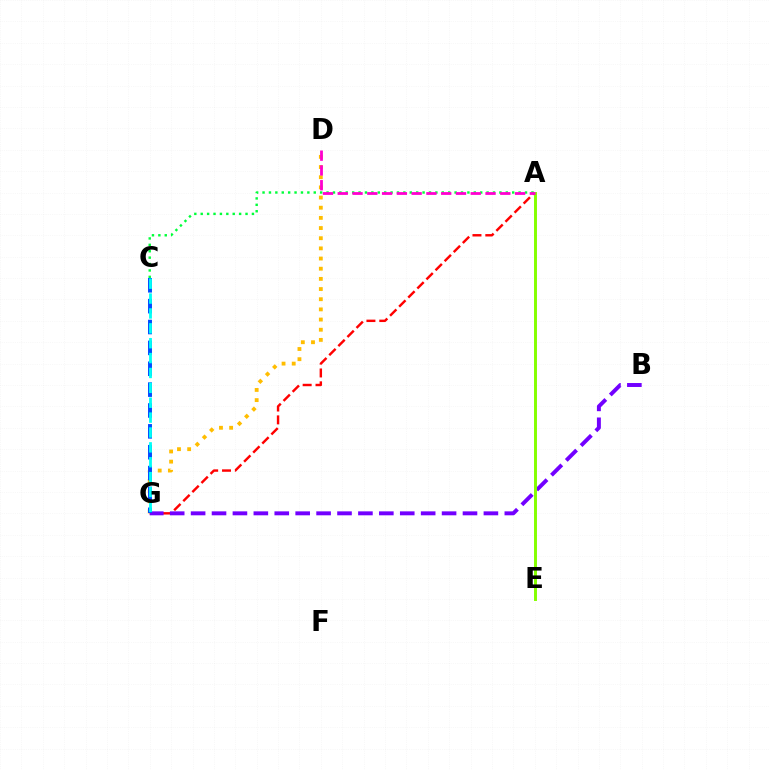{('A', 'G'): [{'color': '#ff0000', 'line_style': 'dashed', 'thickness': 1.75}], ('D', 'G'): [{'color': '#ffbd00', 'line_style': 'dotted', 'thickness': 2.76}], ('A', 'C'): [{'color': '#00ff39', 'line_style': 'dotted', 'thickness': 1.74}], ('B', 'G'): [{'color': '#7200ff', 'line_style': 'dashed', 'thickness': 2.84}], ('A', 'E'): [{'color': '#84ff00', 'line_style': 'solid', 'thickness': 2.12}], ('C', 'G'): [{'color': '#004bff', 'line_style': 'dashed', 'thickness': 2.83}, {'color': '#00fff6', 'line_style': 'dashed', 'thickness': 2.02}], ('A', 'D'): [{'color': '#ff00cf', 'line_style': 'dashed', 'thickness': 2.01}]}